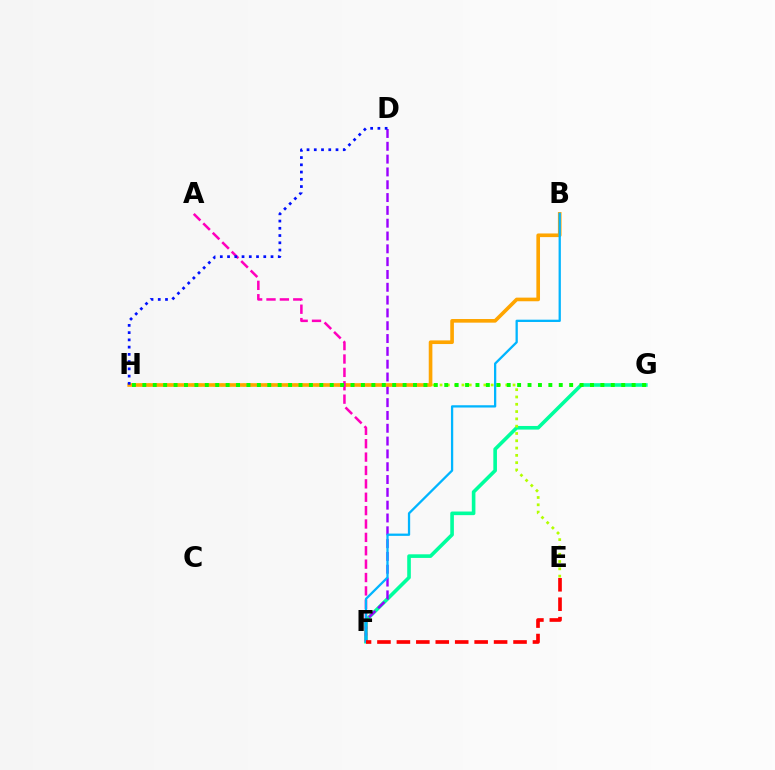{('F', 'G'): [{'color': '#00ff9d', 'line_style': 'solid', 'thickness': 2.6}], ('E', 'H'): [{'color': '#b3ff00', 'line_style': 'dotted', 'thickness': 1.98}], ('D', 'F'): [{'color': '#9b00ff', 'line_style': 'dashed', 'thickness': 1.74}], ('B', 'H'): [{'color': '#ffa500', 'line_style': 'solid', 'thickness': 2.62}], ('A', 'F'): [{'color': '#ff00bd', 'line_style': 'dashed', 'thickness': 1.82}], ('B', 'F'): [{'color': '#00b5ff', 'line_style': 'solid', 'thickness': 1.64}], ('D', 'H'): [{'color': '#0010ff', 'line_style': 'dotted', 'thickness': 1.97}], ('G', 'H'): [{'color': '#08ff00', 'line_style': 'dotted', 'thickness': 2.83}], ('E', 'F'): [{'color': '#ff0000', 'line_style': 'dashed', 'thickness': 2.64}]}